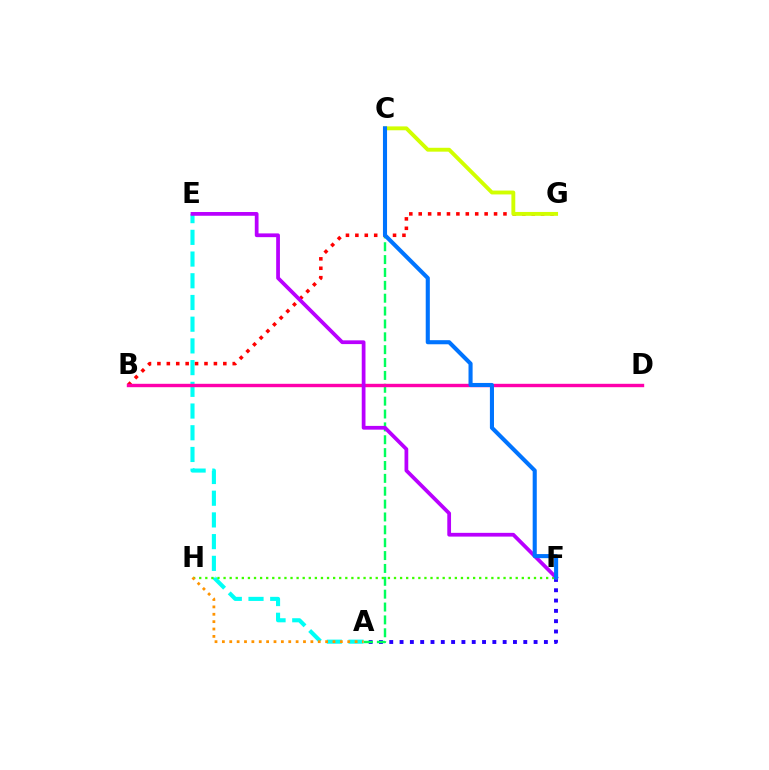{('A', 'F'): [{'color': '#2500ff', 'line_style': 'dotted', 'thickness': 2.8}], ('A', 'C'): [{'color': '#00ff5c', 'line_style': 'dashed', 'thickness': 1.75}], ('A', 'E'): [{'color': '#00fff6', 'line_style': 'dashed', 'thickness': 2.95}], ('F', 'H'): [{'color': '#3dff00', 'line_style': 'dotted', 'thickness': 1.65}], ('B', 'G'): [{'color': '#ff0000', 'line_style': 'dotted', 'thickness': 2.56}], ('A', 'H'): [{'color': '#ff9400', 'line_style': 'dotted', 'thickness': 2.0}], ('C', 'G'): [{'color': '#d1ff00', 'line_style': 'solid', 'thickness': 2.79}], ('B', 'D'): [{'color': '#ff00ac', 'line_style': 'solid', 'thickness': 2.44}], ('E', 'F'): [{'color': '#b900ff', 'line_style': 'solid', 'thickness': 2.7}], ('C', 'F'): [{'color': '#0074ff', 'line_style': 'solid', 'thickness': 2.95}]}